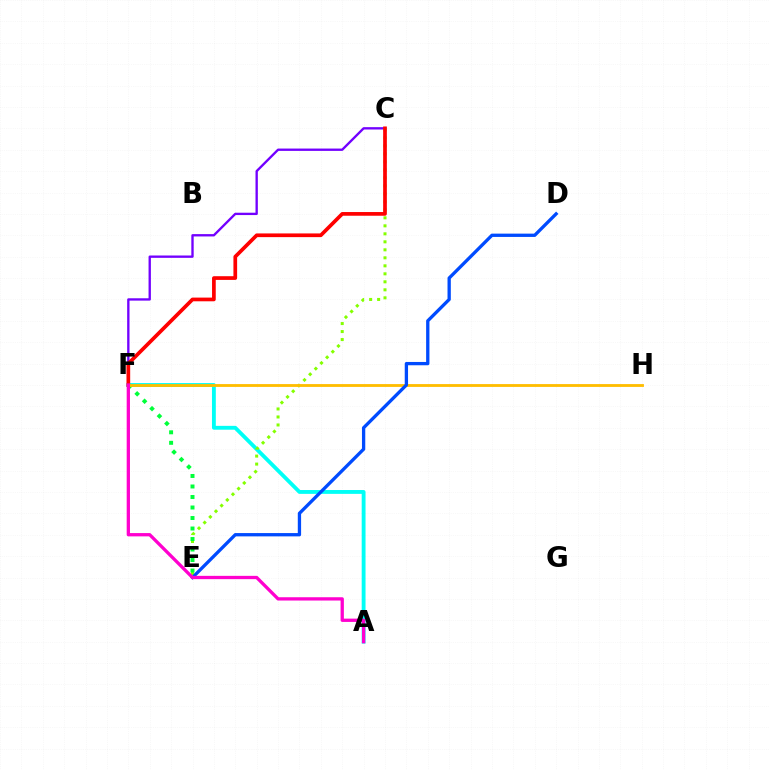{('C', 'F'): [{'color': '#7200ff', 'line_style': 'solid', 'thickness': 1.69}, {'color': '#ff0000', 'line_style': 'solid', 'thickness': 2.67}], ('A', 'F'): [{'color': '#00fff6', 'line_style': 'solid', 'thickness': 2.77}, {'color': '#ff00cf', 'line_style': 'solid', 'thickness': 2.37}], ('C', 'E'): [{'color': '#84ff00', 'line_style': 'dotted', 'thickness': 2.17}], ('E', 'F'): [{'color': '#00ff39', 'line_style': 'dotted', 'thickness': 2.85}], ('F', 'H'): [{'color': '#ffbd00', 'line_style': 'solid', 'thickness': 2.03}], ('D', 'E'): [{'color': '#004bff', 'line_style': 'solid', 'thickness': 2.38}]}